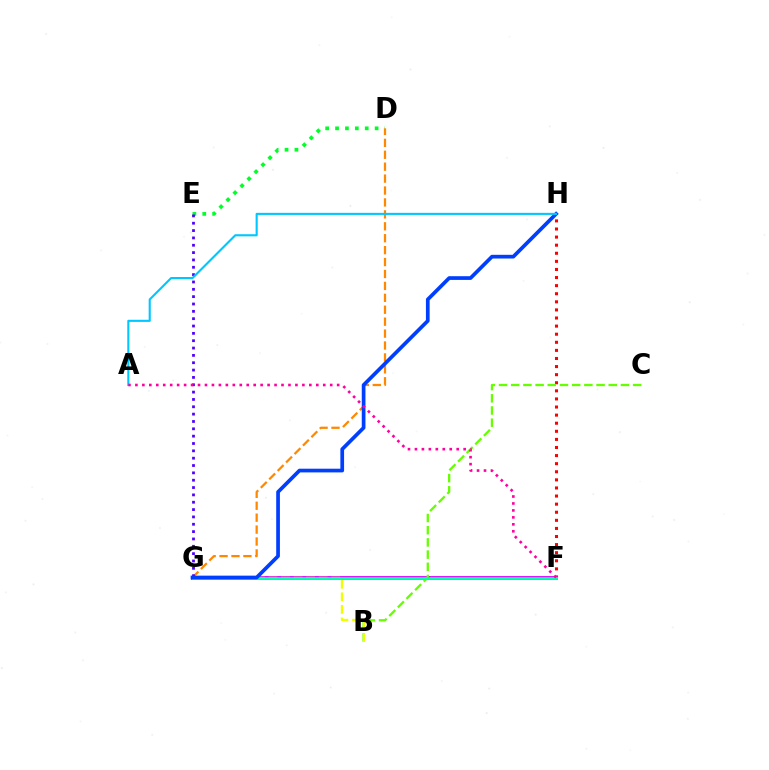{('D', 'E'): [{'color': '#00ff27', 'line_style': 'dotted', 'thickness': 2.69}], ('F', 'H'): [{'color': '#ff0000', 'line_style': 'dotted', 'thickness': 2.2}], ('F', 'G'): [{'color': '#d600ff', 'line_style': 'solid', 'thickness': 2.75}, {'color': '#00ffaf', 'line_style': 'solid', 'thickness': 2.05}], ('B', 'C'): [{'color': '#66ff00', 'line_style': 'dashed', 'thickness': 1.66}], ('B', 'G'): [{'color': '#eeff00', 'line_style': 'dashed', 'thickness': 1.71}], ('D', 'G'): [{'color': '#ff8800', 'line_style': 'dashed', 'thickness': 1.62}], ('E', 'G'): [{'color': '#4f00ff', 'line_style': 'dotted', 'thickness': 1.99}], ('G', 'H'): [{'color': '#003fff', 'line_style': 'solid', 'thickness': 2.67}], ('A', 'H'): [{'color': '#00c7ff', 'line_style': 'solid', 'thickness': 1.52}], ('A', 'F'): [{'color': '#ff00a0', 'line_style': 'dotted', 'thickness': 1.89}]}